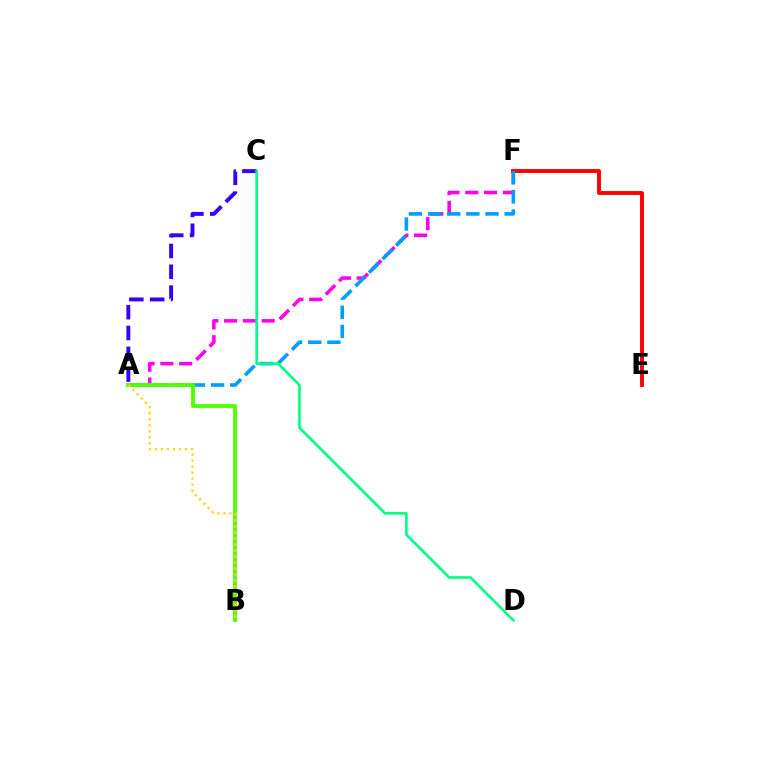{('A', 'F'): [{'color': '#ff00ed', 'line_style': 'dashed', 'thickness': 2.55}, {'color': '#009eff', 'line_style': 'dashed', 'thickness': 2.6}], ('E', 'F'): [{'color': '#ff0000', 'line_style': 'solid', 'thickness': 2.8}], ('A', 'C'): [{'color': '#3700ff', 'line_style': 'dashed', 'thickness': 2.83}], ('A', 'B'): [{'color': '#4fff00', 'line_style': 'solid', 'thickness': 2.76}, {'color': '#ffd500', 'line_style': 'dotted', 'thickness': 1.63}], ('C', 'D'): [{'color': '#00ff86', 'line_style': 'solid', 'thickness': 1.9}]}